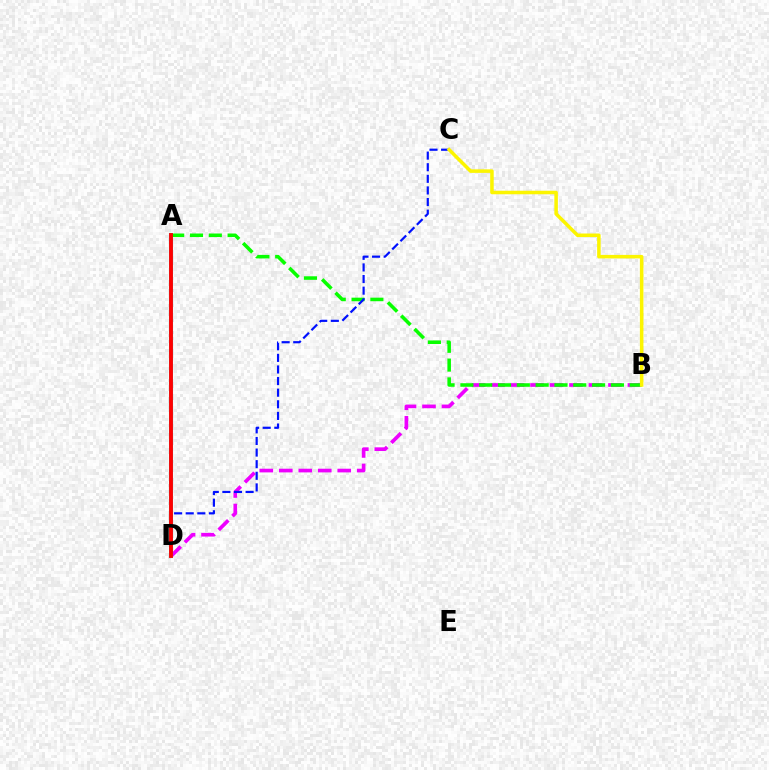{('B', 'D'): [{'color': '#ee00ff', 'line_style': 'dashed', 'thickness': 2.65}], ('A', 'D'): [{'color': '#00fff6', 'line_style': 'solid', 'thickness': 2.94}, {'color': '#ff0000', 'line_style': 'solid', 'thickness': 2.78}], ('A', 'B'): [{'color': '#08ff00', 'line_style': 'dashed', 'thickness': 2.56}], ('C', 'D'): [{'color': '#0010ff', 'line_style': 'dashed', 'thickness': 1.58}], ('B', 'C'): [{'color': '#fcf500', 'line_style': 'solid', 'thickness': 2.54}]}